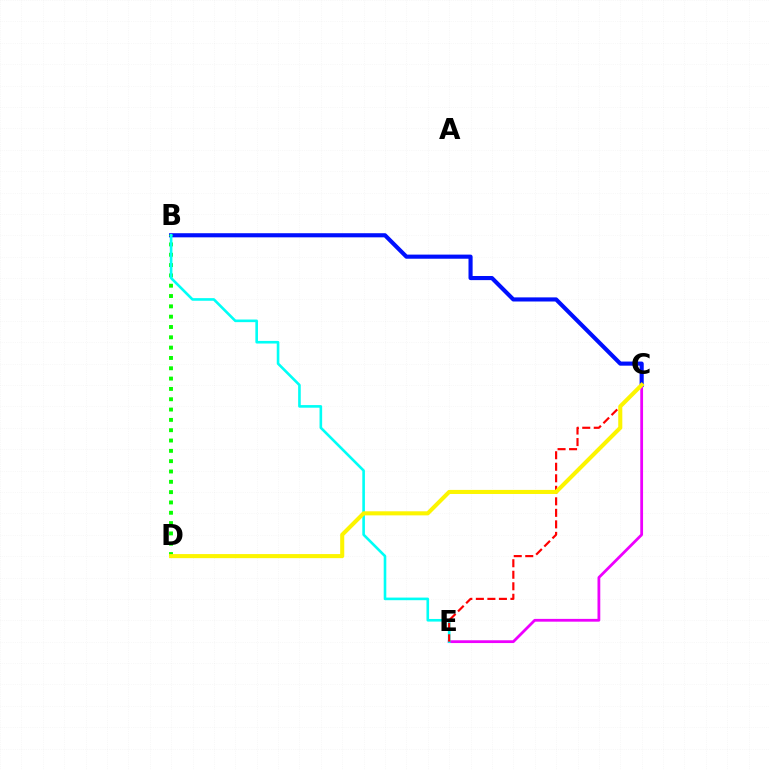{('B', 'C'): [{'color': '#0010ff', 'line_style': 'solid', 'thickness': 2.97}], ('C', 'E'): [{'color': '#ee00ff', 'line_style': 'solid', 'thickness': 2.01}, {'color': '#ff0000', 'line_style': 'dashed', 'thickness': 1.56}], ('B', 'D'): [{'color': '#08ff00', 'line_style': 'dotted', 'thickness': 2.8}], ('B', 'E'): [{'color': '#00fff6', 'line_style': 'solid', 'thickness': 1.89}], ('C', 'D'): [{'color': '#fcf500', 'line_style': 'solid', 'thickness': 2.93}]}